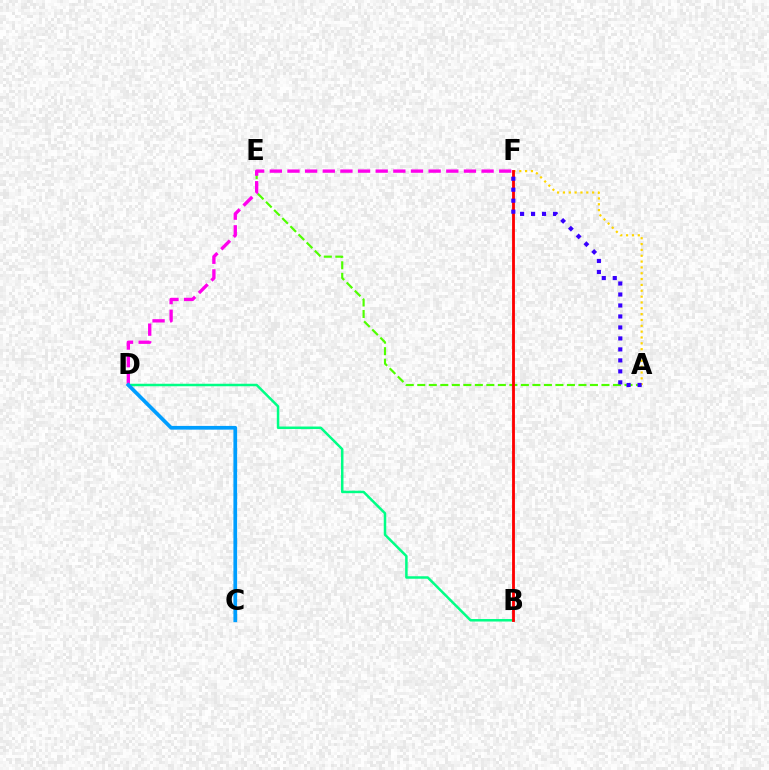{('A', 'E'): [{'color': '#4fff00', 'line_style': 'dashed', 'thickness': 1.56}], ('A', 'F'): [{'color': '#ffd500', 'line_style': 'dotted', 'thickness': 1.59}, {'color': '#3700ff', 'line_style': 'dotted', 'thickness': 2.98}], ('D', 'F'): [{'color': '#ff00ed', 'line_style': 'dashed', 'thickness': 2.4}], ('B', 'D'): [{'color': '#00ff86', 'line_style': 'solid', 'thickness': 1.8}], ('C', 'D'): [{'color': '#009eff', 'line_style': 'solid', 'thickness': 2.67}], ('B', 'F'): [{'color': '#ff0000', 'line_style': 'solid', 'thickness': 2.04}]}